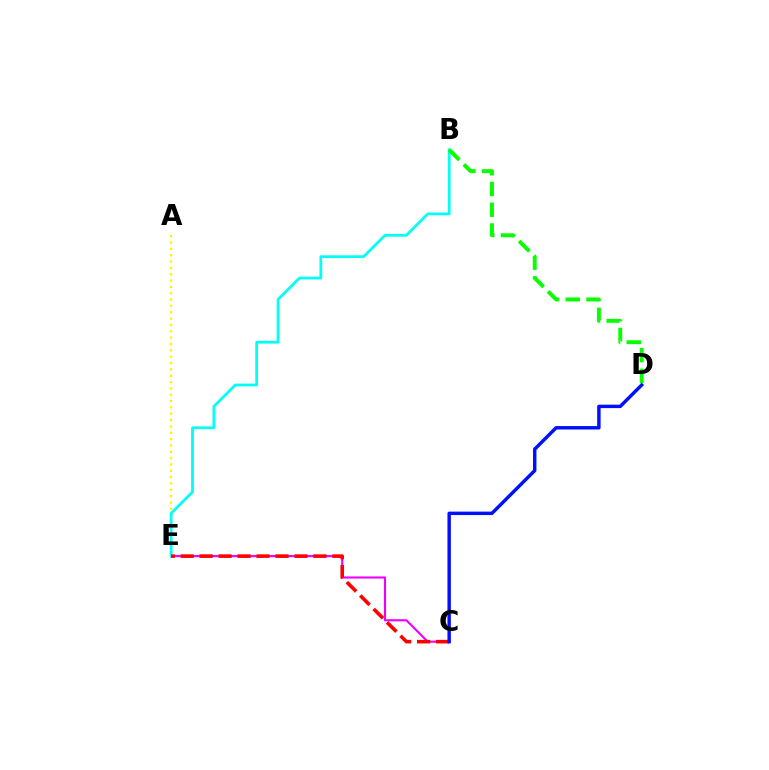{('C', 'E'): [{'color': '#ee00ff', 'line_style': 'solid', 'thickness': 1.53}, {'color': '#ff0000', 'line_style': 'dashed', 'thickness': 2.58}], ('A', 'E'): [{'color': '#fcf500', 'line_style': 'dotted', 'thickness': 1.72}], ('B', 'E'): [{'color': '#00fff6', 'line_style': 'solid', 'thickness': 1.99}], ('C', 'D'): [{'color': '#0010ff', 'line_style': 'solid', 'thickness': 2.48}], ('B', 'D'): [{'color': '#08ff00', 'line_style': 'dashed', 'thickness': 2.82}]}